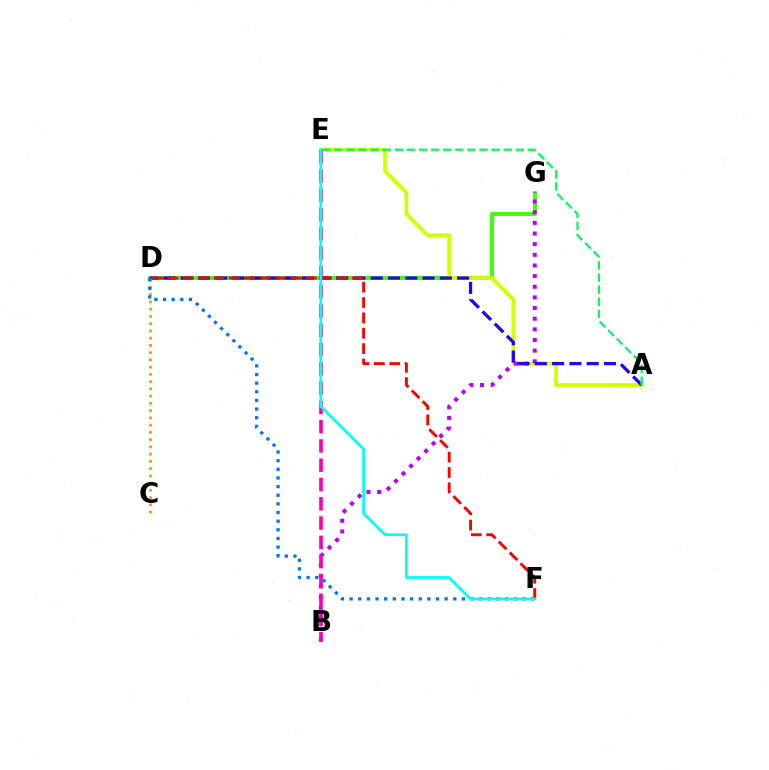{('D', 'G'): [{'color': '#3dff00', 'line_style': 'solid', 'thickness': 2.81}], ('A', 'E'): [{'color': '#d1ff00', 'line_style': 'solid', 'thickness': 2.69}, {'color': '#00ff5c', 'line_style': 'dashed', 'thickness': 1.64}], ('B', 'G'): [{'color': '#b900ff', 'line_style': 'dotted', 'thickness': 2.89}], ('A', 'D'): [{'color': '#2500ff', 'line_style': 'dashed', 'thickness': 2.35}], ('B', 'E'): [{'color': '#ff00ac', 'line_style': 'dashed', 'thickness': 2.62}], ('D', 'F'): [{'color': '#ff0000', 'line_style': 'dashed', 'thickness': 2.09}, {'color': '#0074ff', 'line_style': 'dotted', 'thickness': 2.35}], ('C', 'D'): [{'color': '#ff9400', 'line_style': 'dotted', 'thickness': 1.97}], ('E', 'F'): [{'color': '#00fff6', 'line_style': 'solid', 'thickness': 1.98}]}